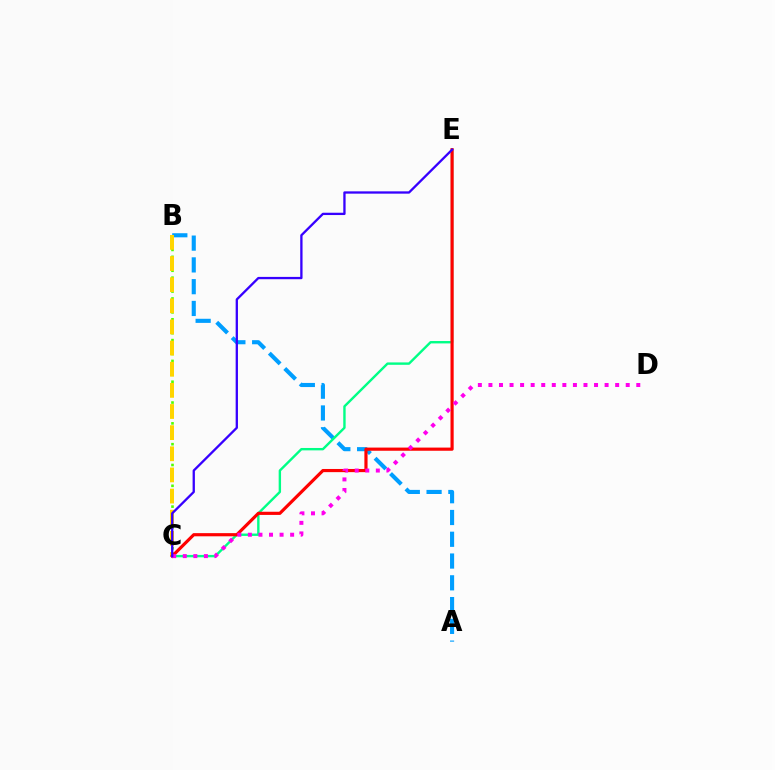{('A', 'B'): [{'color': '#009eff', 'line_style': 'dashed', 'thickness': 2.96}], ('B', 'C'): [{'color': '#4fff00', 'line_style': 'dotted', 'thickness': 1.89}, {'color': '#ffd500', 'line_style': 'dashed', 'thickness': 2.87}], ('C', 'E'): [{'color': '#00ff86', 'line_style': 'solid', 'thickness': 1.72}, {'color': '#ff0000', 'line_style': 'solid', 'thickness': 2.28}, {'color': '#3700ff', 'line_style': 'solid', 'thickness': 1.66}], ('C', 'D'): [{'color': '#ff00ed', 'line_style': 'dotted', 'thickness': 2.87}]}